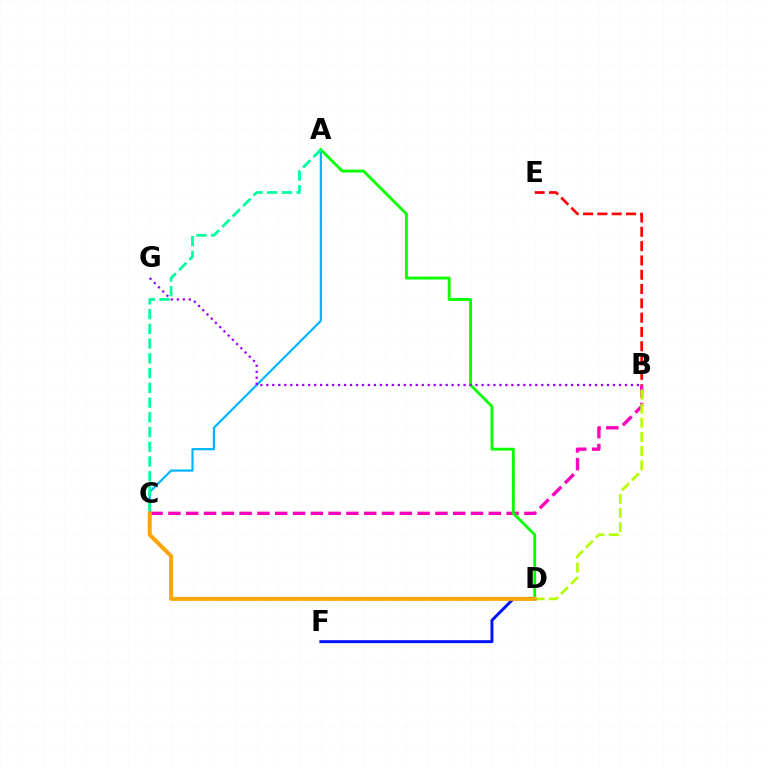{('B', 'C'): [{'color': '#ff00bd', 'line_style': 'dashed', 'thickness': 2.42}], ('B', 'D'): [{'color': '#b3ff00', 'line_style': 'dashed', 'thickness': 1.92}], ('A', 'C'): [{'color': '#00b5ff', 'line_style': 'solid', 'thickness': 1.57}, {'color': '#00ff9d', 'line_style': 'dashed', 'thickness': 2.0}], ('A', 'D'): [{'color': '#08ff00', 'line_style': 'solid', 'thickness': 2.05}], ('D', 'F'): [{'color': '#0010ff', 'line_style': 'solid', 'thickness': 2.12}], ('C', 'D'): [{'color': '#ffa500', 'line_style': 'solid', 'thickness': 2.85}], ('B', 'G'): [{'color': '#9b00ff', 'line_style': 'dotted', 'thickness': 1.62}], ('B', 'E'): [{'color': '#ff0000', 'line_style': 'dashed', 'thickness': 1.94}]}